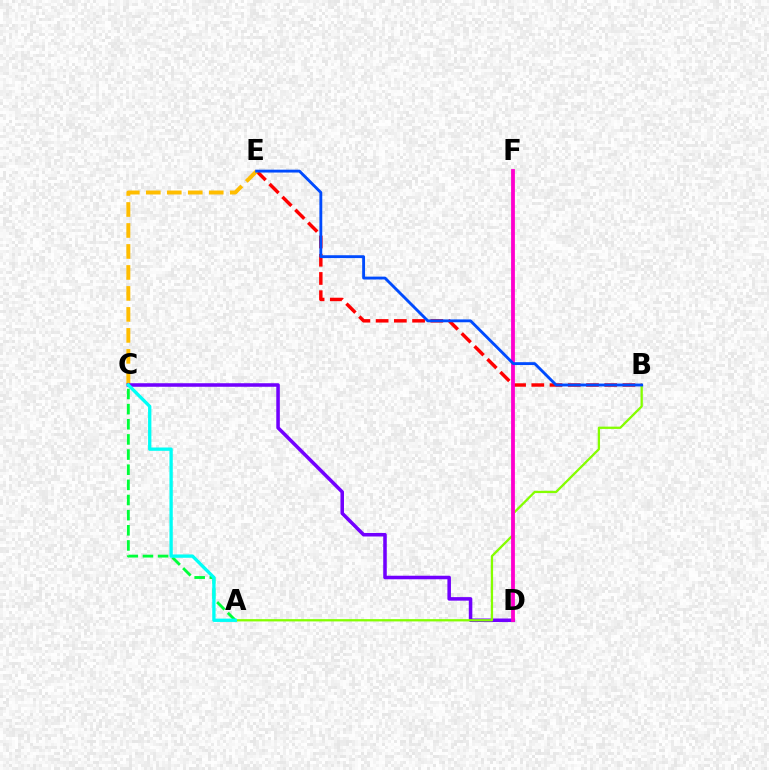{('B', 'E'): [{'color': '#ff0000', 'line_style': 'dashed', 'thickness': 2.48}, {'color': '#004bff', 'line_style': 'solid', 'thickness': 2.06}], ('C', 'E'): [{'color': '#ffbd00', 'line_style': 'dashed', 'thickness': 2.85}], ('C', 'D'): [{'color': '#7200ff', 'line_style': 'solid', 'thickness': 2.55}], ('A', 'B'): [{'color': '#84ff00', 'line_style': 'solid', 'thickness': 1.65}], ('D', 'F'): [{'color': '#ff00cf', 'line_style': 'solid', 'thickness': 2.74}], ('A', 'C'): [{'color': '#00ff39', 'line_style': 'dashed', 'thickness': 2.06}, {'color': '#00fff6', 'line_style': 'solid', 'thickness': 2.39}]}